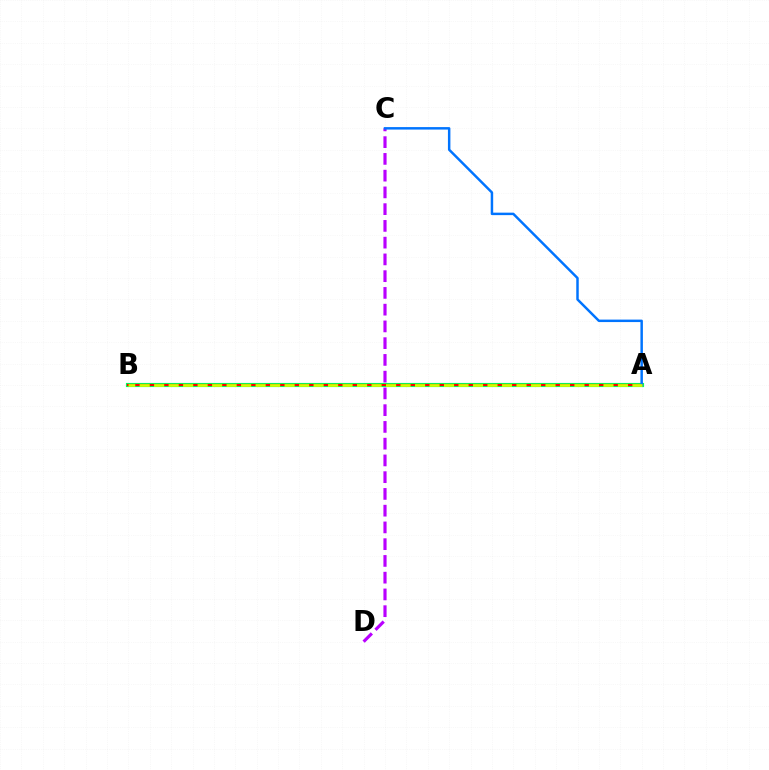{('C', 'D'): [{'color': '#b900ff', 'line_style': 'dashed', 'thickness': 2.28}], ('A', 'B'): [{'color': '#00ff5c', 'line_style': 'solid', 'thickness': 2.99}, {'color': '#ff0000', 'line_style': 'solid', 'thickness': 1.53}, {'color': '#d1ff00', 'line_style': 'dashed', 'thickness': 1.97}], ('A', 'C'): [{'color': '#0074ff', 'line_style': 'solid', 'thickness': 1.78}]}